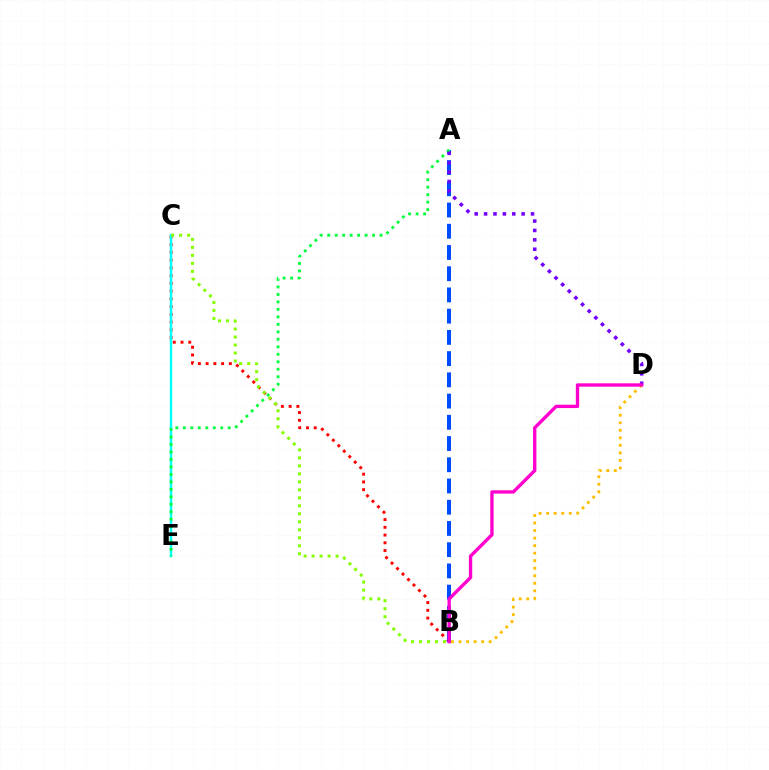{('B', 'C'): [{'color': '#ff0000', 'line_style': 'dotted', 'thickness': 2.11}, {'color': '#84ff00', 'line_style': 'dotted', 'thickness': 2.17}], ('B', 'D'): [{'color': '#ffbd00', 'line_style': 'dotted', 'thickness': 2.05}, {'color': '#ff00cf', 'line_style': 'solid', 'thickness': 2.41}], ('A', 'B'): [{'color': '#004bff', 'line_style': 'dashed', 'thickness': 2.88}], ('C', 'E'): [{'color': '#00fff6', 'line_style': 'solid', 'thickness': 1.76}], ('A', 'E'): [{'color': '#00ff39', 'line_style': 'dotted', 'thickness': 2.03}], ('A', 'D'): [{'color': '#7200ff', 'line_style': 'dotted', 'thickness': 2.55}]}